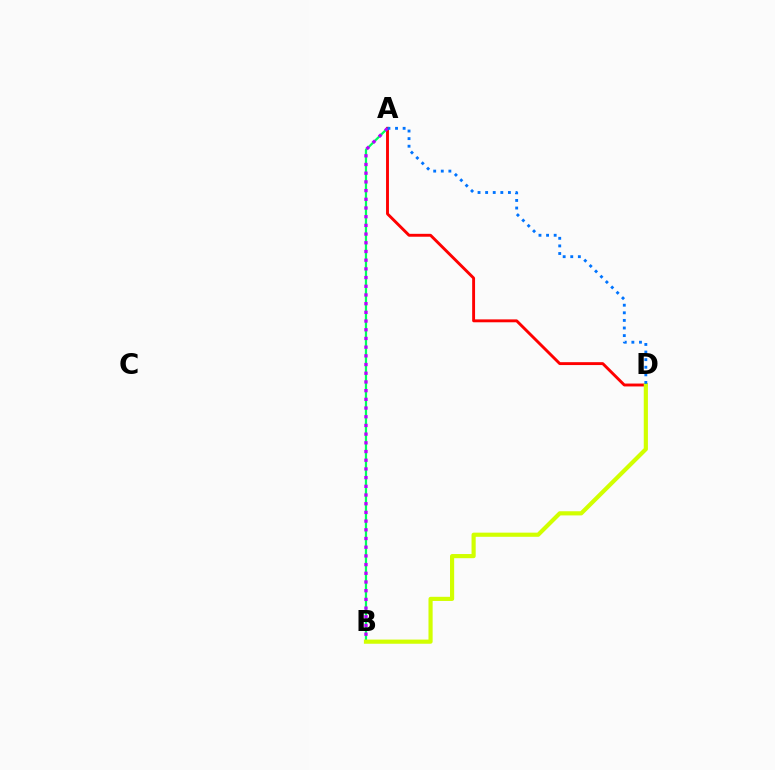{('A', 'B'): [{'color': '#00ff5c', 'line_style': 'solid', 'thickness': 1.6}, {'color': '#b900ff', 'line_style': 'dotted', 'thickness': 2.36}], ('A', 'D'): [{'color': '#ff0000', 'line_style': 'solid', 'thickness': 2.08}, {'color': '#0074ff', 'line_style': 'dotted', 'thickness': 2.06}], ('B', 'D'): [{'color': '#d1ff00', 'line_style': 'solid', 'thickness': 2.99}]}